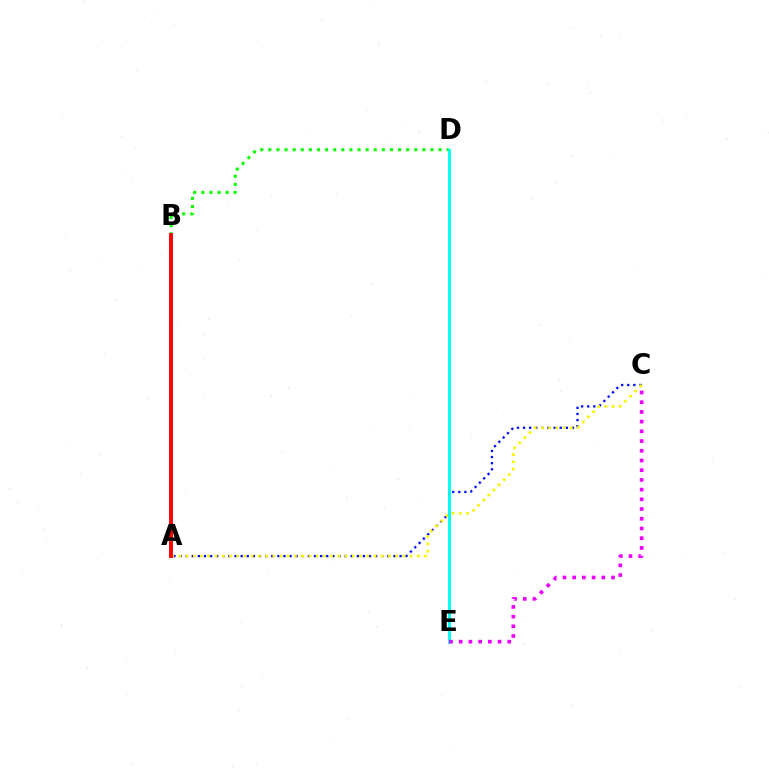{('A', 'C'): [{'color': '#0010ff', 'line_style': 'dotted', 'thickness': 1.66}, {'color': '#fcf500', 'line_style': 'dotted', 'thickness': 1.96}], ('B', 'D'): [{'color': '#08ff00', 'line_style': 'dotted', 'thickness': 2.2}], ('A', 'B'): [{'color': '#ff0000', 'line_style': 'solid', 'thickness': 2.8}], ('D', 'E'): [{'color': '#00fff6', 'line_style': 'solid', 'thickness': 2.08}], ('C', 'E'): [{'color': '#ee00ff', 'line_style': 'dotted', 'thickness': 2.64}]}